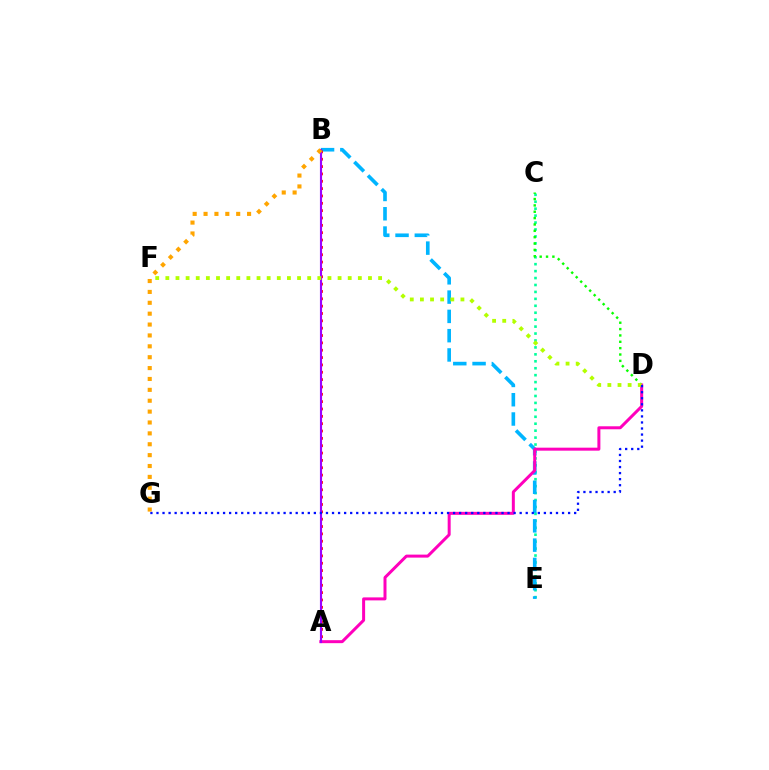{('C', 'E'): [{'color': '#00ff9d', 'line_style': 'dotted', 'thickness': 1.88}], ('B', 'E'): [{'color': '#00b5ff', 'line_style': 'dashed', 'thickness': 2.62}], ('C', 'D'): [{'color': '#08ff00', 'line_style': 'dotted', 'thickness': 1.73}], ('A', 'D'): [{'color': '#ff00bd', 'line_style': 'solid', 'thickness': 2.15}], ('A', 'B'): [{'color': '#ff0000', 'line_style': 'dotted', 'thickness': 2.0}, {'color': '#9b00ff', 'line_style': 'solid', 'thickness': 1.53}], ('D', 'F'): [{'color': '#b3ff00', 'line_style': 'dotted', 'thickness': 2.75}], ('D', 'G'): [{'color': '#0010ff', 'line_style': 'dotted', 'thickness': 1.64}], ('B', 'G'): [{'color': '#ffa500', 'line_style': 'dotted', 'thickness': 2.96}]}